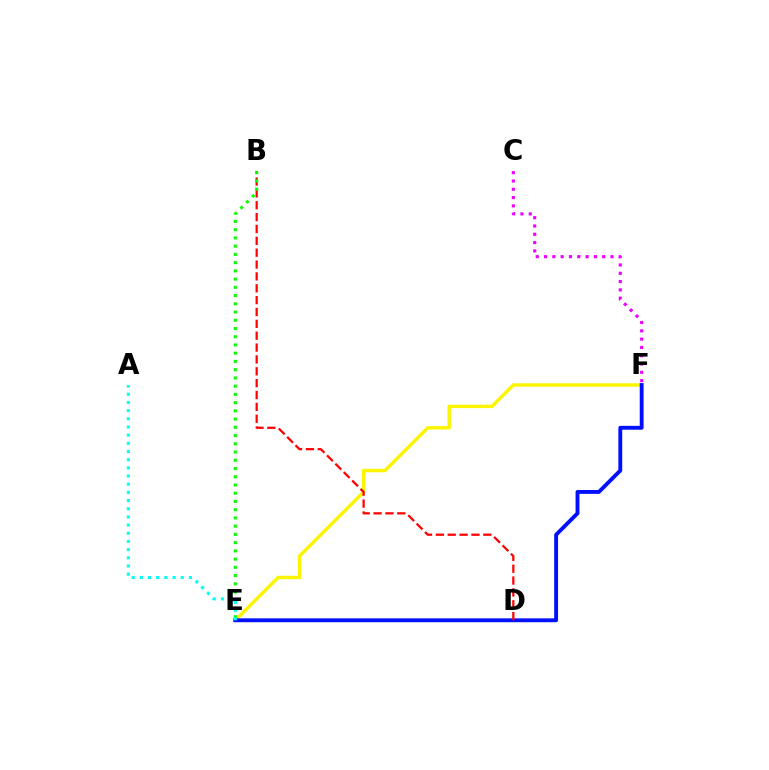{('E', 'F'): [{'color': '#fcf500', 'line_style': 'solid', 'thickness': 2.46}, {'color': '#0010ff', 'line_style': 'solid', 'thickness': 2.78}], ('B', 'D'): [{'color': '#ff0000', 'line_style': 'dashed', 'thickness': 1.61}], ('B', 'E'): [{'color': '#08ff00', 'line_style': 'dotted', 'thickness': 2.24}], ('A', 'E'): [{'color': '#00fff6', 'line_style': 'dotted', 'thickness': 2.22}], ('C', 'F'): [{'color': '#ee00ff', 'line_style': 'dotted', 'thickness': 2.26}]}